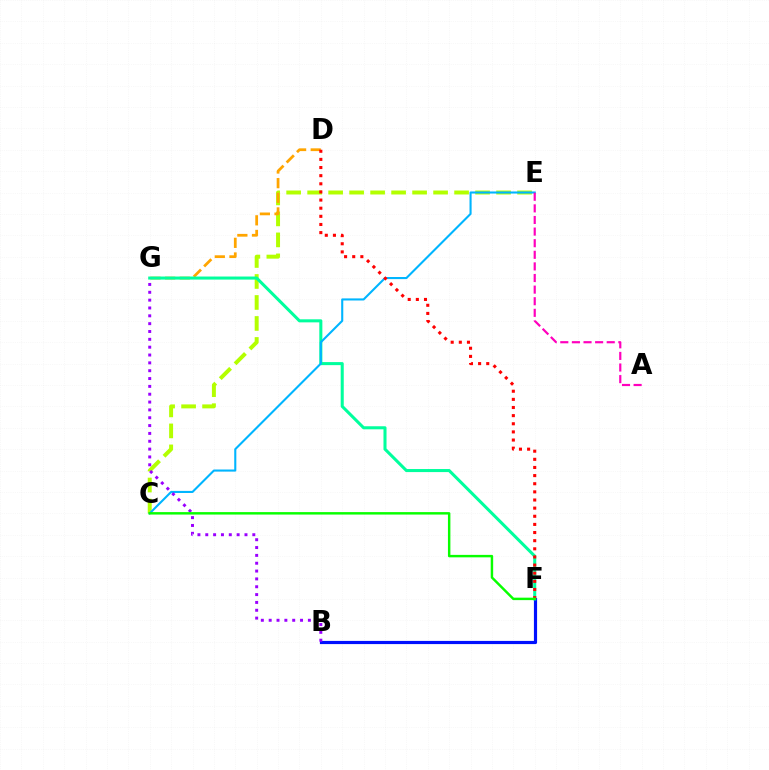{('C', 'E'): [{'color': '#b3ff00', 'line_style': 'dashed', 'thickness': 2.85}, {'color': '#00b5ff', 'line_style': 'solid', 'thickness': 1.51}], ('B', 'F'): [{'color': '#0010ff', 'line_style': 'solid', 'thickness': 2.28}], ('D', 'G'): [{'color': '#ffa500', 'line_style': 'dashed', 'thickness': 1.99}], ('F', 'G'): [{'color': '#00ff9d', 'line_style': 'solid', 'thickness': 2.2}], ('D', 'F'): [{'color': '#ff0000', 'line_style': 'dotted', 'thickness': 2.21}], ('B', 'G'): [{'color': '#9b00ff', 'line_style': 'dotted', 'thickness': 2.13}], ('C', 'F'): [{'color': '#08ff00', 'line_style': 'solid', 'thickness': 1.76}], ('A', 'E'): [{'color': '#ff00bd', 'line_style': 'dashed', 'thickness': 1.58}]}